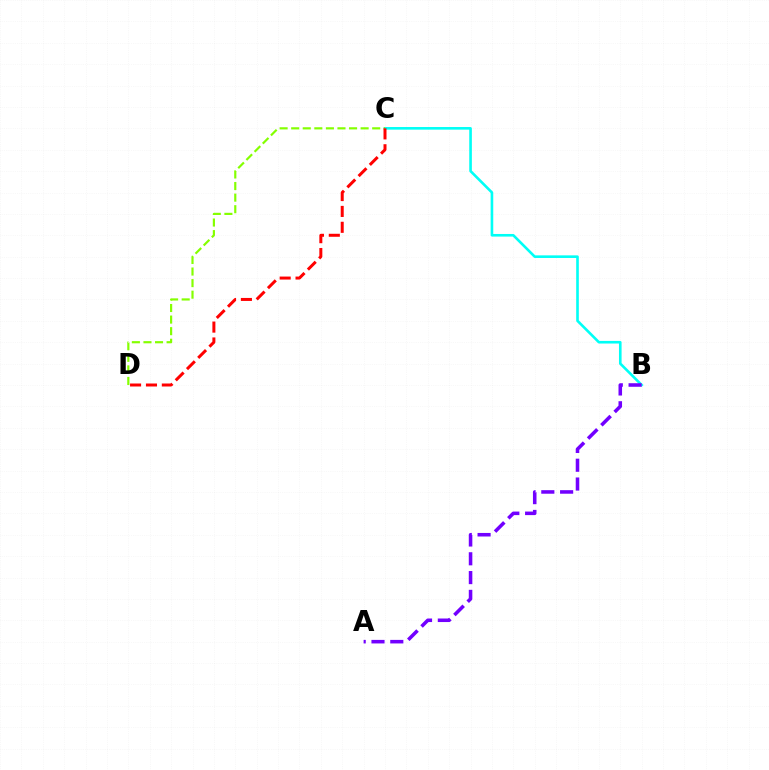{('B', 'C'): [{'color': '#00fff6', 'line_style': 'solid', 'thickness': 1.89}], ('C', 'D'): [{'color': '#84ff00', 'line_style': 'dashed', 'thickness': 1.57}, {'color': '#ff0000', 'line_style': 'dashed', 'thickness': 2.16}], ('A', 'B'): [{'color': '#7200ff', 'line_style': 'dashed', 'thickness': 2.55}]}